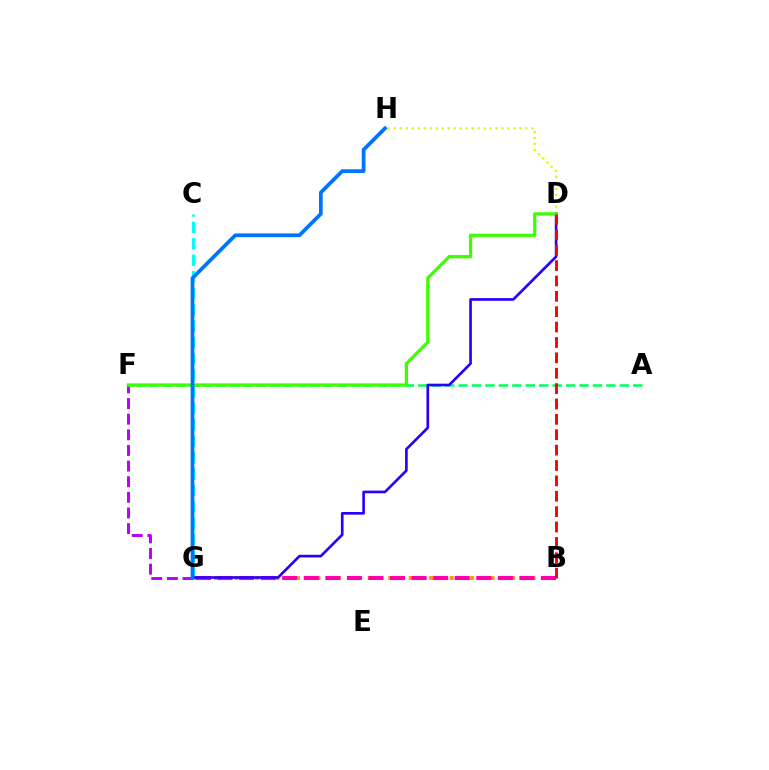{('B', 'G'): [{'color': '#ff9400', 'line_style': 'dotted', 'thickness': 2.78}, {'color': '#ff00ac', 'line_style': 'dashed', 'thickness': 2.93}], ('F', 'G'): [{'color': '#b900ff', 'line_style': 'dashed', 'thickness': 2.12}], ('A', 'F'): [{'color': '#00ff5c', 'line_style': 'dashed', 'thickness': 1.83}], ('C', 'G'): [{'color': '#00fff6', 'line_style': 'dashed', 'thickness': 2.23}], ('D', 'H'): [{'color': '#d1ff00', 'line_style': 'dotted', 'thickness': 1.62}], ('D', 'G'): [{'color': '#2500ff', 'line_style': 'solid', 'thickness': 1.91}], ('D', 'F'): [{'color': '#3dff00', 'line_style': 'solid', 'thickness': 2.34}], ('B', 'D'): [{'color': '#ff0000', 'line_style': 'dashed', 'thickness': 2.09}], ('G', 'H'): [{'color': '#0074ff', 'line_style': 'solid', 'thickness': 2.68}]}